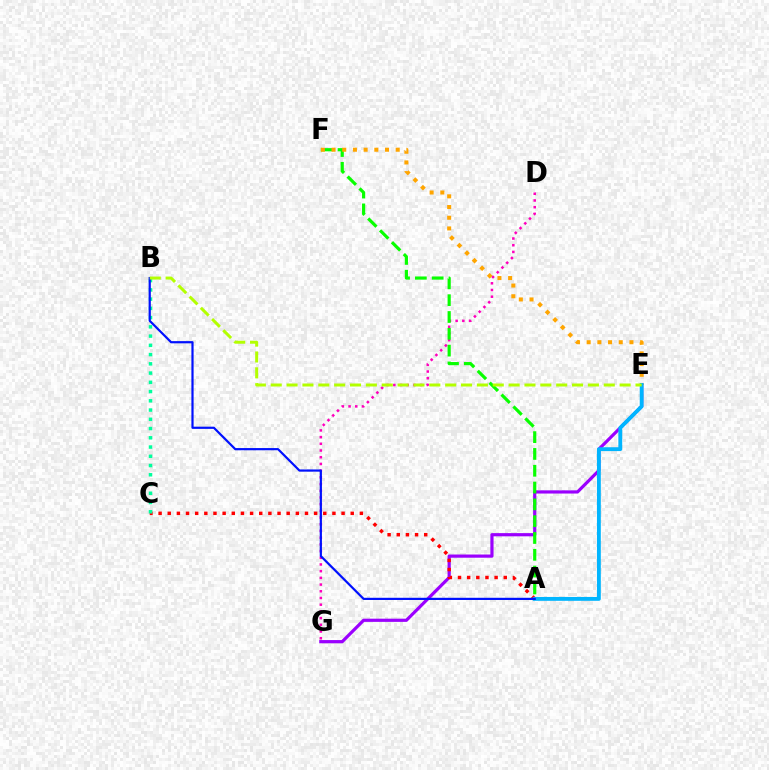{('E', 'G'): [{'color': '#9b00ff', 'line_style': 'solid', 'thickness': 2.3}], ('D', 'G'): [{'color': '#ff00bd', 'line_style': 'dotted', 'thickness': 1.82}], ('A', 'F'): [{'color': '#08ff00', 'line_style': 'dashed', 'thickness': 2.28}], ('A', 'C'): [{'color': '#ff0000', 'line_style': 'dotted', 'thickness': 2.49}], ('E', 'F'): [{'color': '#ffa500', 'line_style': 'dotted', 'thickness': 2.91}], ('A', 'E'): [{'color': '#00b5ff', 'line_style': 'solid', 'thickness': 2.78}], ('B', 'C'): [{'color': '#00ff9d', 'line_style': 'dotted', 'thickness': 2.51}], ('A', 'B'): [{'color': '#0010ff', 'line_style': 'solid', 'thickness': 1.58}], ('B', 'E'): [{'color': '#b3ff00', 'line_style': 'dashed', 'thickness': 2.15}]}